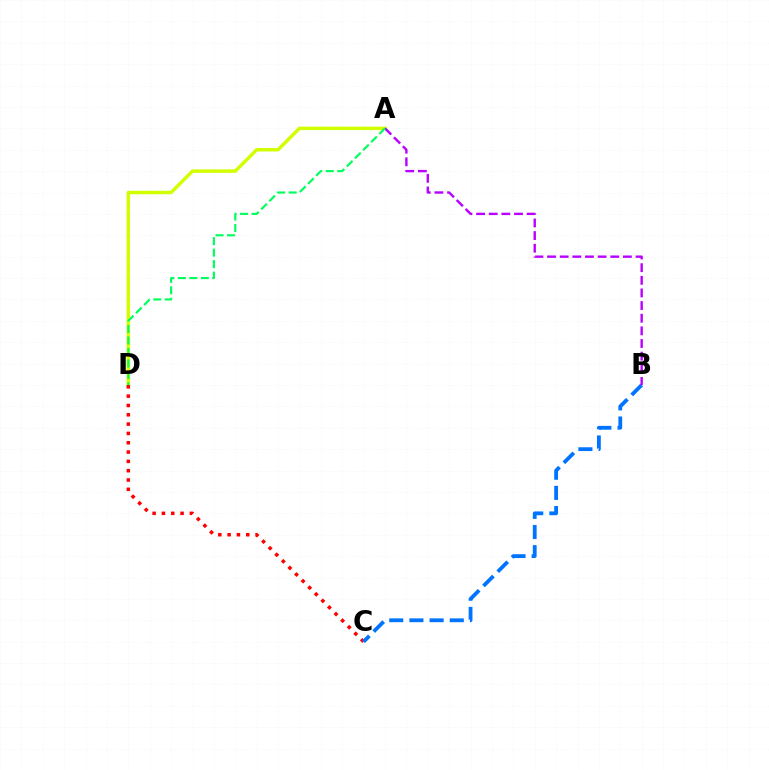{('A', 'D'): [{'color': '#d1ff00', 'line_style': 'solid', 'thickness': 2.49}, {'color': '#00ff5c', 'line_style': 'dashed', 'thickness': 1.56}], ('C', 'D'): [{'color': '#ff0000', 'line_style': 'dotted', 'thickness': 2.53}], ('B', 'C'): [{'color': '#0074ff', 'line_style': 'dashed', 'thickness': 2.74}], ('A', 'B'): [{'color': '#b900ff', 'line_style': 'dashed', 'thickness': 1.72}]}